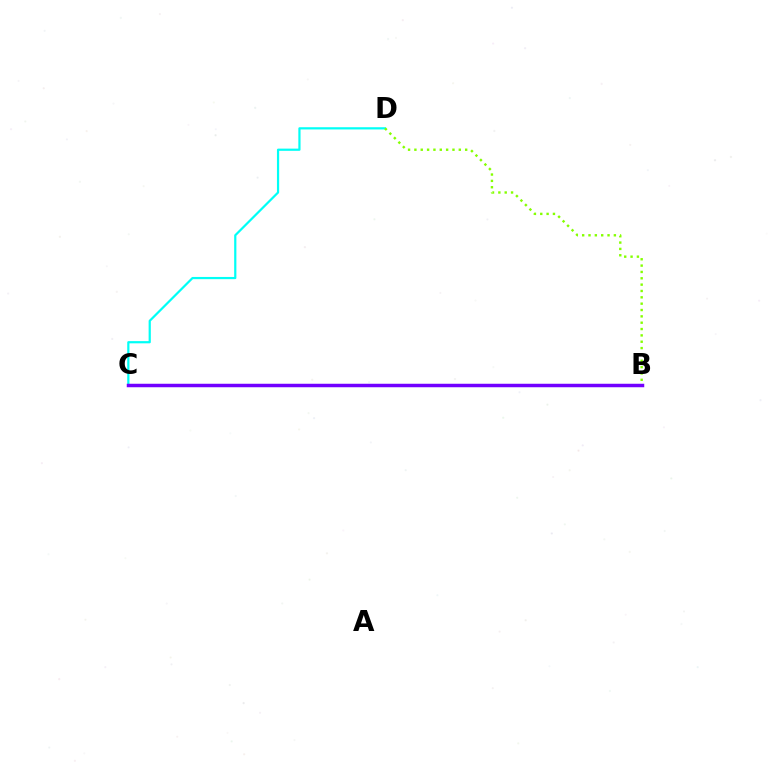{('B', 'C'): [{'color': '#ff0000', 'line_style': 'solid', 'thickness': 1.92}, {'color': '#7200ff', 'line_style': 'solid', 'thickness': 2.51}], ('C', 'D'): [{'color': '#00fff6', 'line_style': 'solid', 'thickness': 1.59}], ('B', 'D'): [{'color': '#84ff00', 'line_style': 'dotted', 'thickness': 1.72}]}